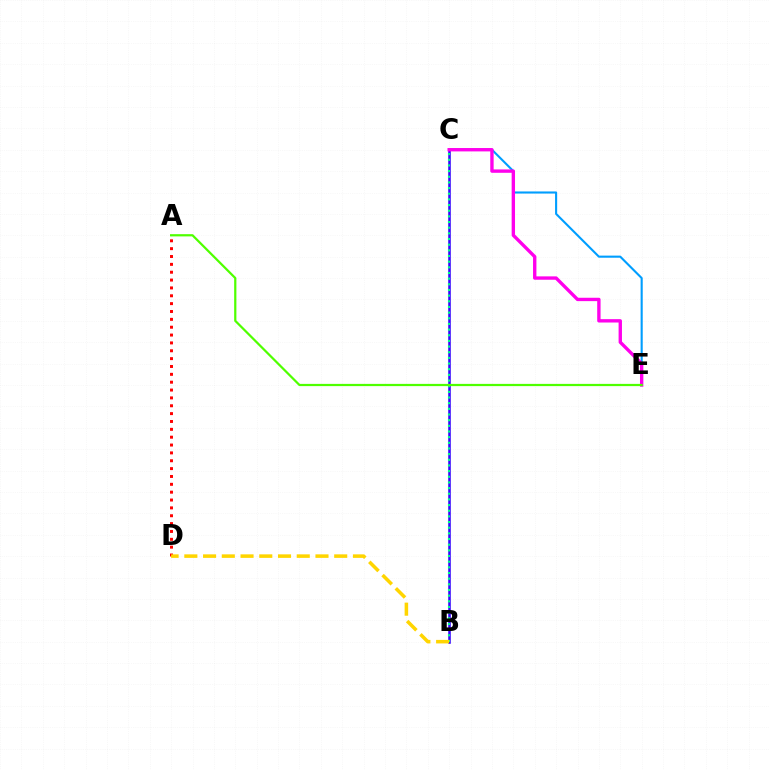{('A', 'D'): [{'color': '#ff0000', 'line_style': 'dotted', 'thickness': 2.13}], ('C', 'E'): [{'color': '#009eff', 'line_style': 'solid', 'thickness': 1.51}, {'color': '#ff00ed', 'line_style': 'solid', 'thickness': 2.42}], ('B', 'C'): [{'color': '#3700ff', 'line_style': 'solid', 'thickness': 1.84}, {'color': '#00ff86', 'line_style': 'dotted', 'thickness': 1.54}], ('A', 'E'): [{'color': '#4fff00', 'line_style': 'solid', 'thickness': 1.6}], ('B', 'D'): [{'color': '#ffd500', 'line_style': 'dashed', 'thickness': 2.55}]}